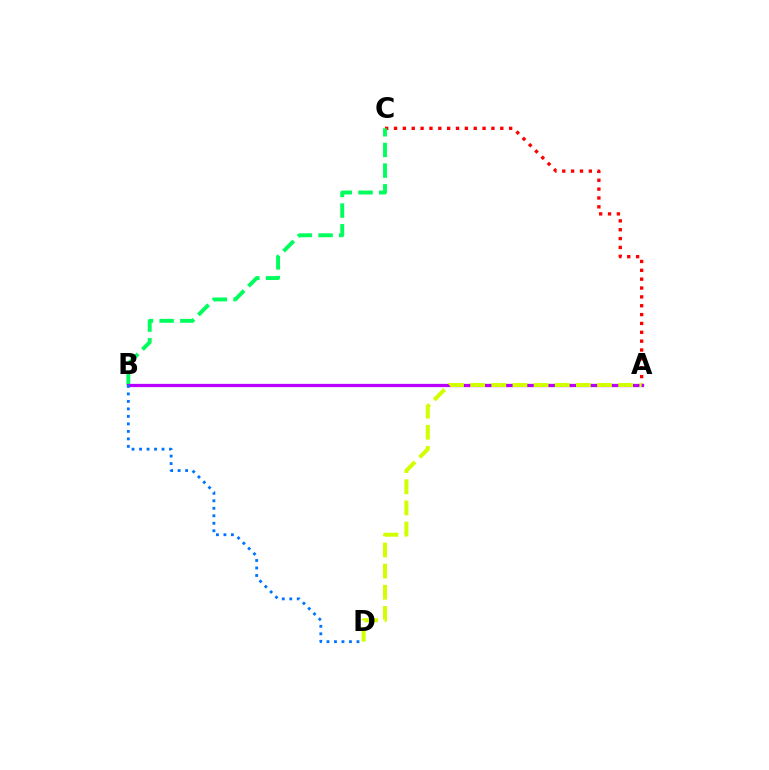{('A', 'C'): [{'color': '#ff0000', 'line_style': 'dotted', 'thickness': 2.41}], ('B', 'C'): [{'color': '#00ff5c', 'line_style': 'dashed', 'thickness': 2.81}], ('A', 'B'): [{'color': '#b900ff', 'line_style': 'solid', 'thickness': 2.35}], ('A', 'D'): [{'color': '#d1ff00', 'line_style': 'dashed', 'thickness': 2.87}], ('B', 'D'): [{'color': '#0074ff', 'line_style': 'dotted', 'thickness': 2.04}]}